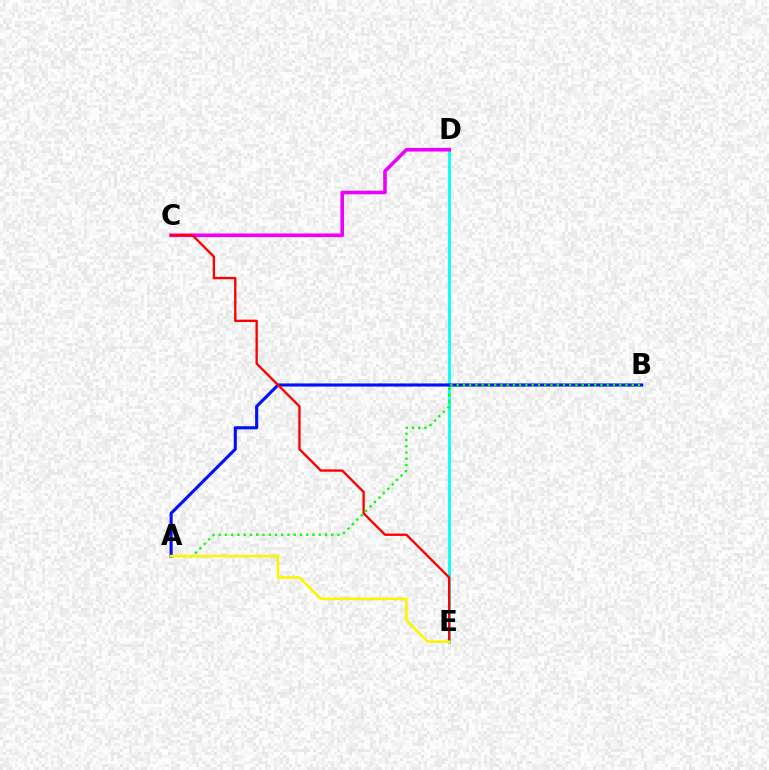{('D', 'E'): [{'color': '#00fff6', 'line_style': 'solid', 'thickness': 1.99}], ('C', 'D'): [{'color': '#ee00ff', 'line_style': 'solid', 'thickness': 2.61}], ('A', 'B'): [{'color': '#0010ff', 'line_style': 'solid', 'thickness': 2.24}, {'color': '#08ff00', 'line_style': 'dotted', 'thickness': 1.7}], ('C', 'E'): [{'color': '#ff0000', 'line_style': 'solid', 'thickness': 1.7}], ('A', 'E'): [{'color': '#fcf500', 'line_style': 'solid', 'thickness': 1.86}]}